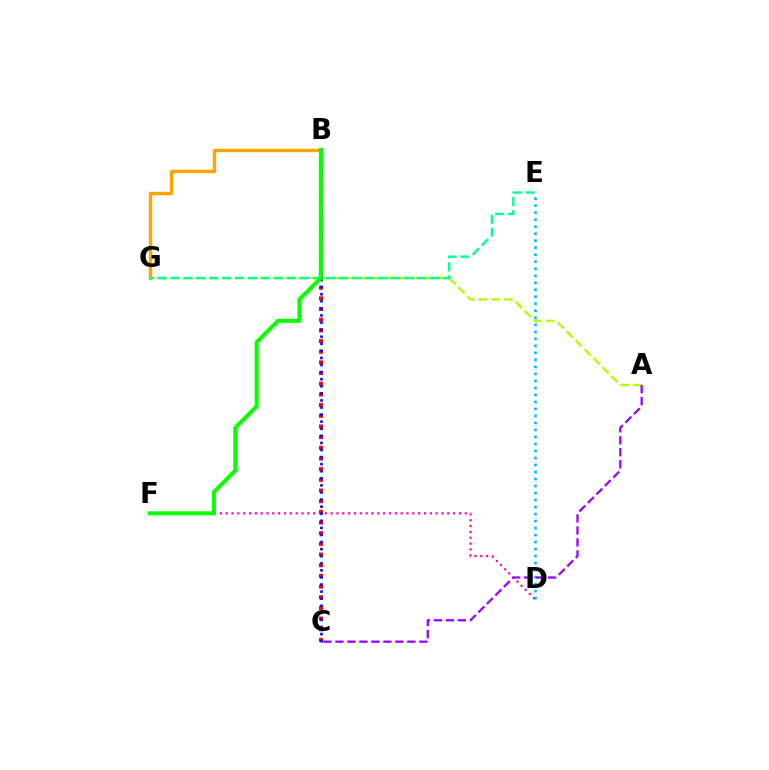{('A', 'G'): [{'color': '#b3ff00', 'line_style': 'dashed', 'thickness': 1.72}], ('D', 'F'): [{'color': '#ff00bd', 'line_style': 'dotted', 'thickness': 1.58}], ('D', 'E'): [{'color': '#00b5ff', 'line_style': 'dotted', 'thickness': 1.9}], ('B', 'G'): [{'color': '#ffa500', 'line_style': 'solid', 'thickness': 2.48}], ('E', 'G'): [{'color': '#00ff9d', 'line_style': 'dashed', 'thickness': 1.76}], ('B', 'C'): [{'color': '#ff0000', 'line_style': 'dotted', 'thickness': 2.9}, {'color': '#0010ff', 'line_style': 'dotted', 'thickness': 1.92}], ('A', 'C'): [{'color': '#9b00ff', 'line_style': 'dashed', 'thickness': 1.63}], ('B', 'F'): [{'color': '#08ff00', 'line_style': 'solid', 'thickness': 2.91}]}